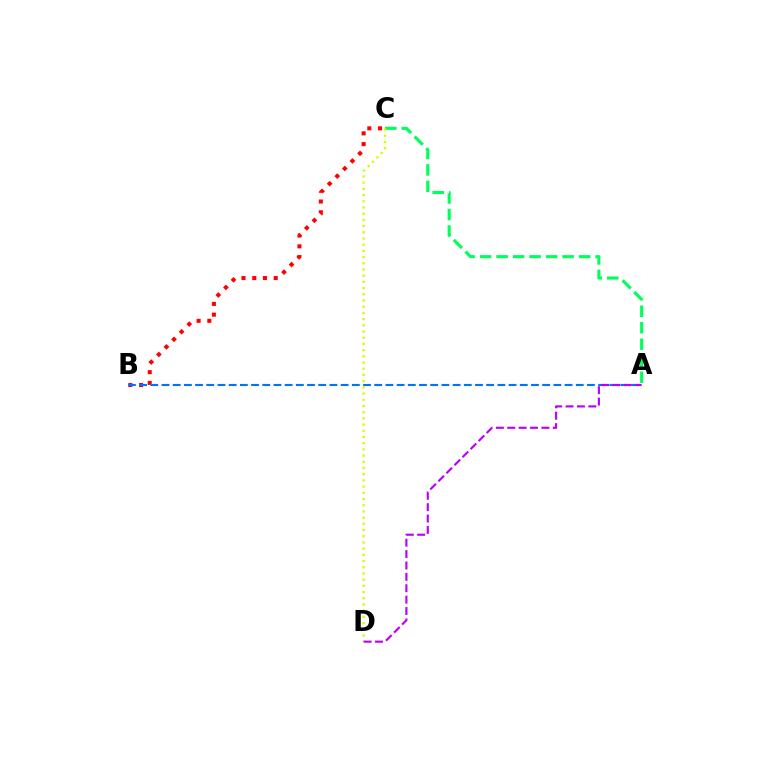{('B', 'C'): [{'color': '#ff0000', 'line_style': 'dotted', 'thickness': 2.92}], ('A', 'C'): [{'color': '#00ff5c', 'line_style': 'dashed', 'thickness': 2.24}], ('A', 'B'): [{'color': '#0074ff', 'line_style': 'dashed', 'thickness': 1.52}], ('C', 'D'): [{'color': '#d1ff00', 'line_style': 'dotted', 'thickness': 1.69}], ('A', 'D'): [{'color': '#b900ff', 'line_style': 'dashed', 'thickness': 1.55}]}